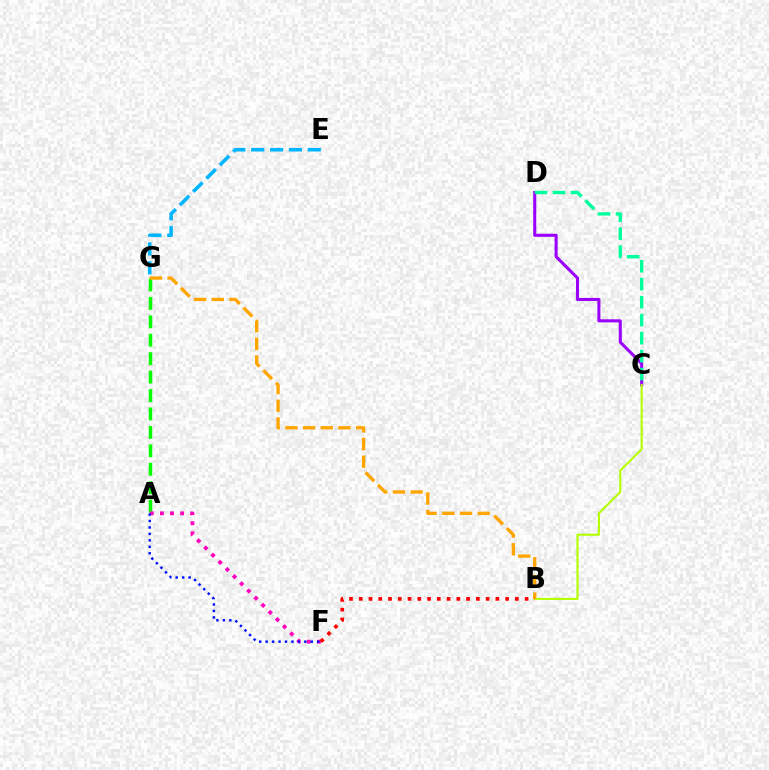{('A', 'G'): [{'color': '#08ff00', 'line_style': 'dashed', 'thickness': 2.5}], ('A', 'F'): [{'color': '#ff00bd', 'line_style': 'dotted', 'thickness': 2.75}, {'color': '#0010ff', 'line_style': 'dotted', 'thickness': 1.75}], ('C', 'D'): [{'color': '#9b00ff', 'line_style': 'solid', 'thickness': 2.2}, {'color': '#00ff9d', 'line_style': 'dashed', 'thickness': 2.44}], ('B', 'C'): [{'color': '#b3ff00', 'line_style': 'solid', 'thickness': 1.51}], ('B', 'G'): [{'color': '#ffa500', 'line_style': 'dashed', 'thickness': 2.4}], ('E', 'G'): [{'color': '#00b5ff', 'line_style': 'dashed', 'thickness': 2.56}], ('B', 'F'): [{'color': '#ff0000', 'line_style': 'dotted', 'thickness': 2.65}]}